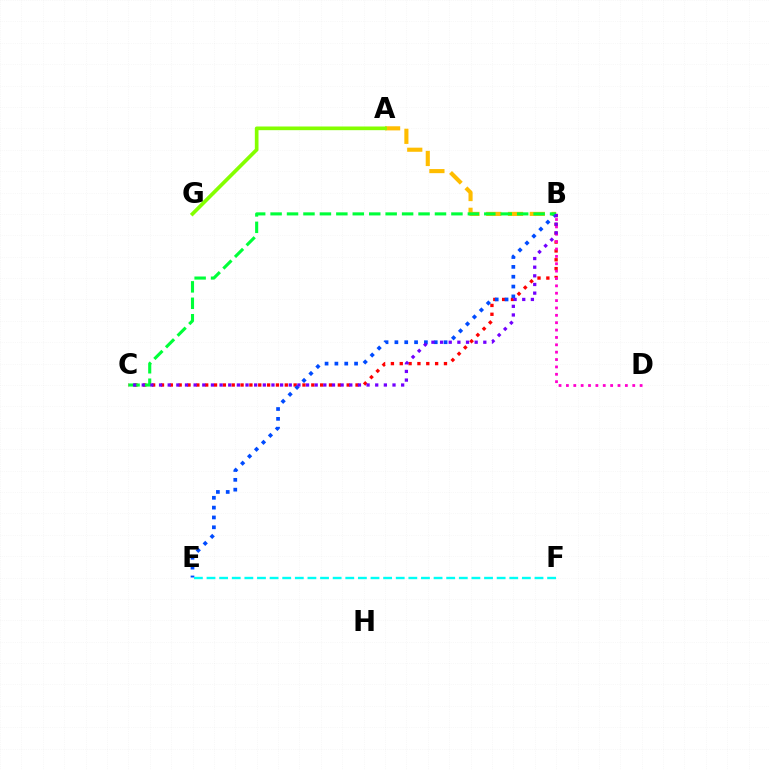{('A', 'B'): [{'color': '#ffbd00', 'line_style': 'dashed', 'thickness': 2.96}], ('B', 'C'): [{'color': '#ff0000', 'line_style': 'dotted', 'thickness': 2.4}, {'color': '#00ff39', 'line_style': 'dashed', 'thickness': 2.23}, {'color': '#7200ff', 'line_style': 'dotted', 'thickness': 2.35}], ('B', 'E'): [{'color': '#004bff', 'line_style': 'dotted', 'thickness': 2.67}], ('B', 'D'): [{'color': '#ff00cf', 'line_style': 'dotted', 'thickness': 2.0}], ('A', 'G'): [{'color': '#84ff00', 'line_style': 'solid', 'thickness': 2.65}], ('E', 'F'): [{'color': '#00fff6', 'line_style': 'dashed', 'thickness': 1.71}]}